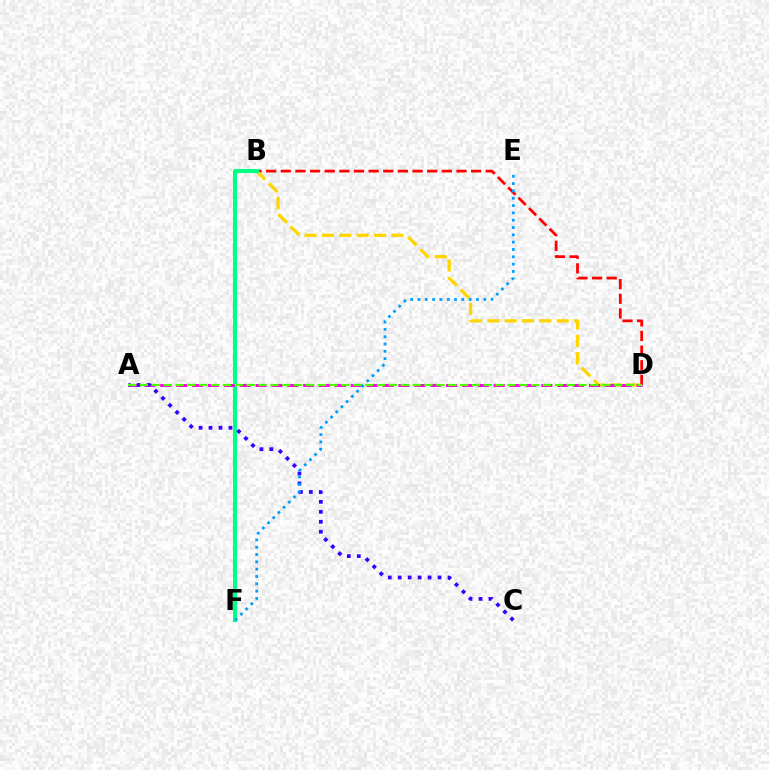{('B', 'D'): [{'color': '#ff0000', 'line_style': 'dashed', 'thickness': 1.99}, {'color': '#ffd500', 'line_style': 'dashed', 'thickness': 2.36}], ('B', 'F'): [{'color': '#00ff86', 'line_style': 'solid', 'thickness': 2.97}], ('A', 'D'): [{'color': '#ff00ed', 'line_style': 'dashed', 'thickness': 2.16}, {'color': '#4fff00', 'line_style': 'dashed', 'thickness': 1.61}], ('A', 'C'): [{'color': '#3700ff', 'line_style': 'dotted', 'thickness': 2.71}], ('E', 'F'): [{'color': '#009eff', 'line_style': 'dotted', 'thickness': 1.99}]}